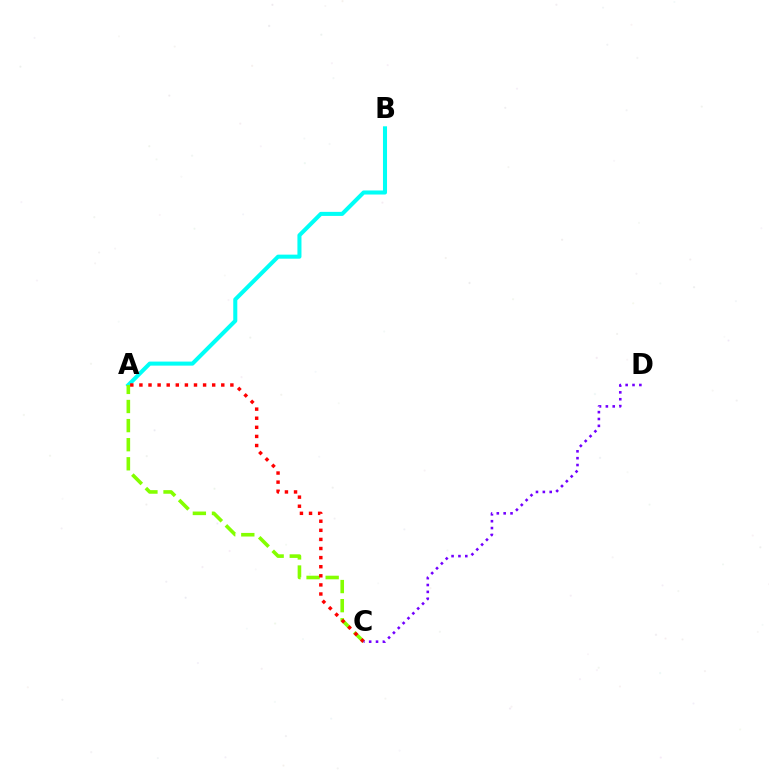{('A', 'B'): [{'color': '#00fff6', 'line_style': 'solid', 'thickness': 2.92}], ('A', 'C'): [{'color': '#84ff00', 'line_style': 'dashed', 'thickness': 2.59}, {'color': '#ff0000', 'line_style': 'dotted', 'thickness': 2.47}], ('C', 'D'): [{'color': '#7200ff', 'line_style': 'dotted', 'thickness': 1.86}]}